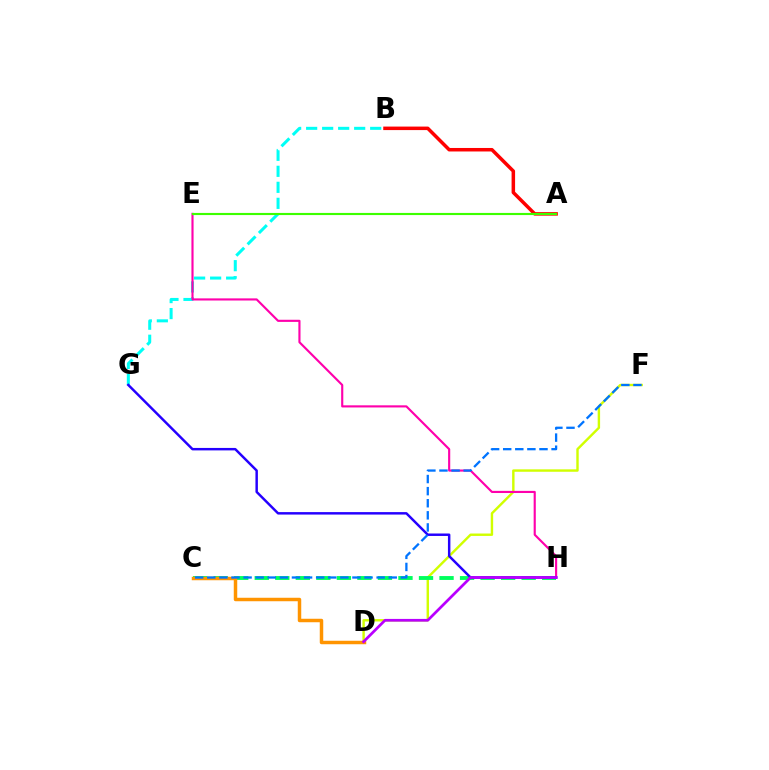{('D', 'F'): [{'color': '#d1ff00', 'line_style': 'solid', 'thickness': 1.74}], ('C', 'H'): [{'color': '#00ff5c', 'line_style': 'dashed', 'thickness': 2.79}], ('C', 'D'): [{'color': '#ff9400', 'line_style': 'solid', 'thickness': 2.5}], ('A', 'B'): [{'color': '#ff0000', 'line_style': 'solid', 'thickness': 2.53}], ('B', 'G'): [{'color': '#00fff6', 'line_style': 'dashed', 'thickness': 2.18}], ('E', 'H'): [{'color': '#ff00ac', 'line_style': 'solid', 'thickness': 1.54}], ('G', 'H'): [{'color': '#2500ff', 'line_style': 'solid', 'thickness': 1.77}], ('C', 'F'): [{'color': '#0074ff', 'line_style': 'dashed', 'thickness': 1.64}], ('A', 'E'): [{'color': '#3dff00', 'line_style': 'solid', 'thickness': 1.54}], ('D', 'H'): [{'color': '#b900ff', 'line_style': 'solid', 'thickness': 1.97}]}